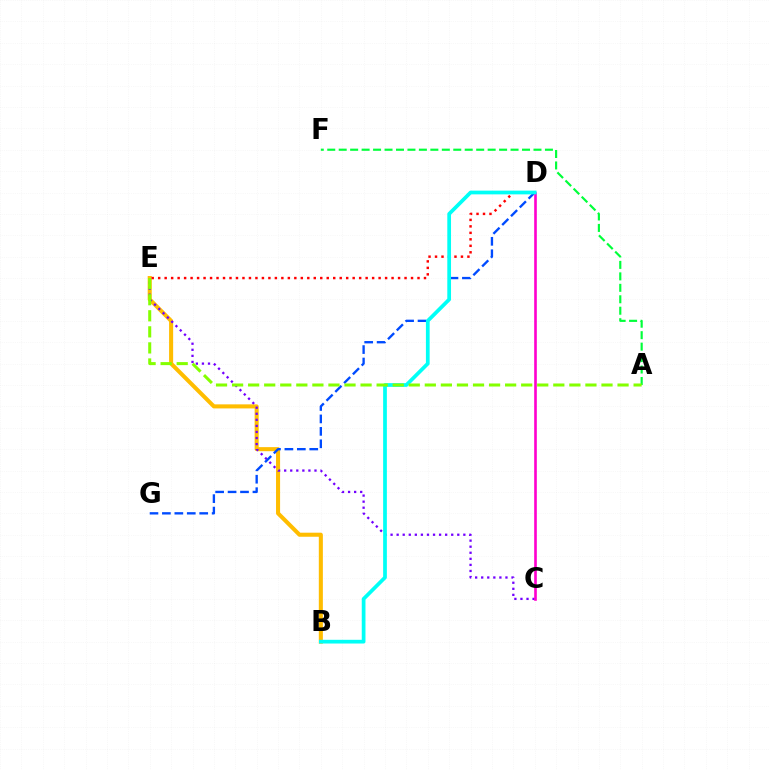{('B', 'E'): [{'color': '#ffbd00', 'line_style': 'solid', 'thickness': 2.92}], ('A', 'F'): [{'color': '#00ff39', 'line_style': 'dashed', 'thickness': 1.56}], ('C', 'E'): [{'color': '#7200ff', 'line_style': 'dotted', 'thickness': 1.65}], ('D', 'G'): [{'color': '#004bff', 'line_style': 'dashed', 'thickness': 1.69}], ('D', 'E'): [{'color': '#ff0000', 'line_style': 'dotted', 'thickness': 1.76}], ('C', 'D'): [{'color': '#ff00cf', 'line_style': 'solid', 'thickness': 1.89}], ('B', 'D'): [{'color': '#00fff6', 'line_style': 'solid', 'thickness': 2.68}], ('A', 'E'): [{'color': '#84ff00', 'line_style': 'dashed', 'thickness': 2.18}]}